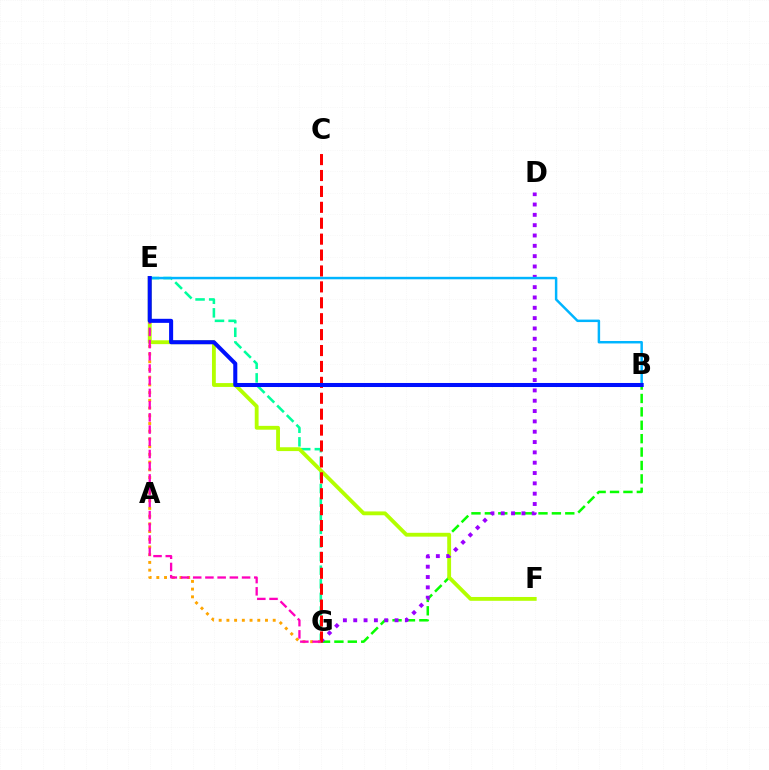{('E', 'G'): [{'color': '#00ff9d', 'line_style': 'dashed', 'thickness': 1.85}, {'color': '#ffa500', 'line_style': 'dotted', 'thickness': 2.1}, {'color': '#ff00bd', 'line_style': 'dashed', 'thickness': 1.66}], ('B', 'G'): [{'color': '#08ff00', 'line_style': 'dashed', 'thickness': 1.82}], ('E', 'F'): [{'color': '#b3ff00', 'line_style': 'solid', 'thickness': 2.76}], ('D', 'G'): [{'color': '#9b00ff', 'line_style': 'dotted', 'thickness': 2.81}], ('C', 'G'): [{'color': '#ff0000', 'line_style': 'dashed', 'thickness': 2.16}], ('B', 'E'): [{'color': '#00b5ff', 'line_style': 'solid', 'thickness': 1.78}, {'color': '#0010ff', 'line_style': 'solid', 'thickness': 2.92}]}